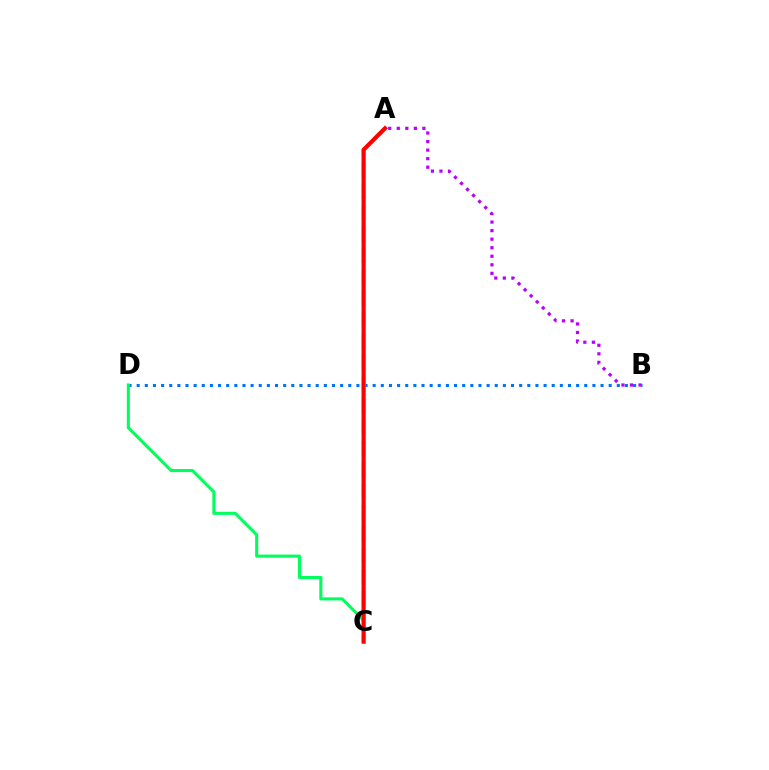{('B', 'D'): [{'color': '#0074ff', 'line_style': 'dotted', 'thickness': 2.21}], ('A', 'B'): [{'color': '#b900ff', 'line_style': 'dotted', 'thickness': 2.32}], ('C', 'D'): [{'color': '#00ff5c', 'line_style': 'solid', 'thickness': 2.2}], ('A', 'C'): [{'color': '#d1ff00', 'line_style': 'dashed', 'thickness': 2.91}, {'color': '#ff0000', 'line_style': 'solid', 'thickness': 2.98}]}